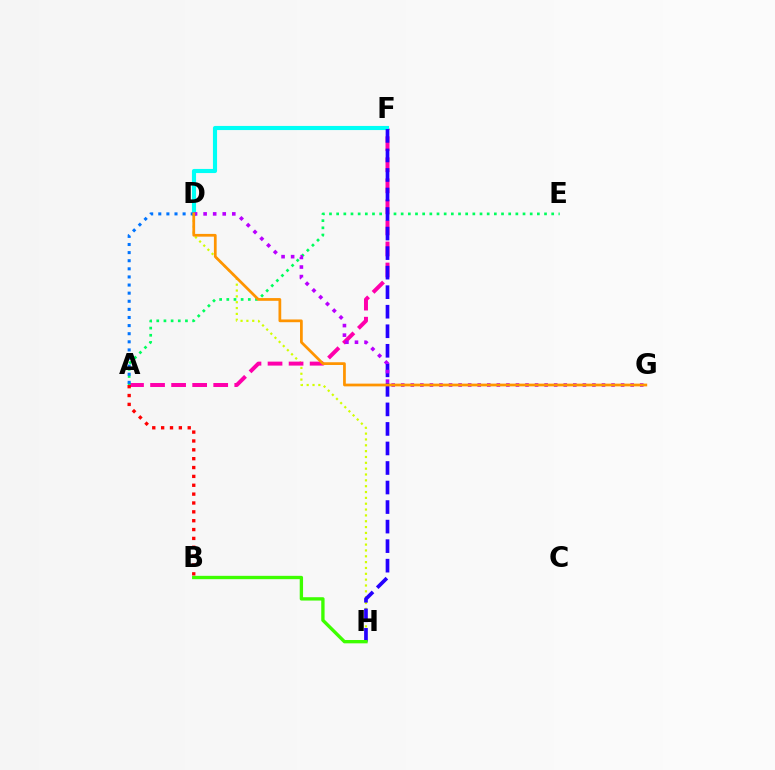{('D', 'H'): [{'color': '#d1ff00', 'line_style': 'dotted', 'thickness': 1.59}], ('A', 'F'): [{'color': '#ff00ac', 'line_style': 'dashed', 'thickness': 2.86}], ('D', 'F'): [{'color': '#00fff6', 'line_style': 'solid', 'thickness': 2.97}], ('A', 'E'): [{'color': '#00ff5c', 'line_style': 'dotted', 'thickness': 1.95}], ('F', 'H'): [{'color': '#2500ff', 'line_style': 'dashed', 'thickness': 2.65}], ('A', 'D'): [{'color': '#0074ff', 'line_style': 'dotted', 'thickness': 2.2}], ('D', 'G'): [{'color': '#b900ff', 'line_style': 'dotted', 'thickness': 2.6}, {'color': '#ff9400', 'line_style': 'solid', 'thickness': 1.97}], ('A', 'B'): [{'color': '#ff0000', 'line_style': 'dotted', 'thickness': 2.41}], ('B', 'H'): [{'color': '#3dff00', 'line_style': 'solid', 'thickness': 2.4}]}